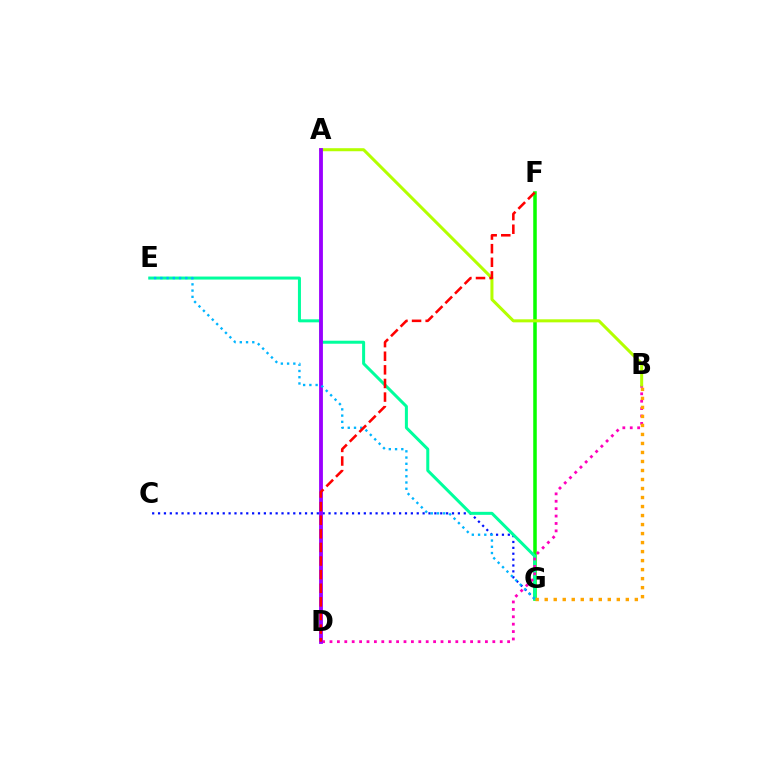{('F', 'G'): [{'color': '#08ff00', 'line_style': 'solid', 'thickness': 2.54}], ('C', 'G'): [{'color': '#0010ff', 'line_style': 'dotted', 'thickness': 1.6}], ('E', 'G'): [{'color': '#00ff9d', 'line_style': 'solid', 'thickness': 2.17}, {'color': '#00b5ff', 'line_style': 'dotted', 'thickness': 1.7}], ('B', 'D'): [{'color': '#ff00bd', 'line_style': 'dotted', 'thickness': 2.01}], ('A', 'B'): [{'color': '#b3ff00', 'line_style': 'solid', 'thickness': 2.18}], ('A', 'D'): [{'color': '#9b00ff', 'line_style': 'solid', 'thickness': 2.76}], ('D', 'F'): [{'color': '#ff0000', 'line_style': 'dashed', 'thickness': 1.85}], ('B', 'G'): [{'color': '#ffa500', 'line_style': 'dotted', 'thickness': 2.45}]}